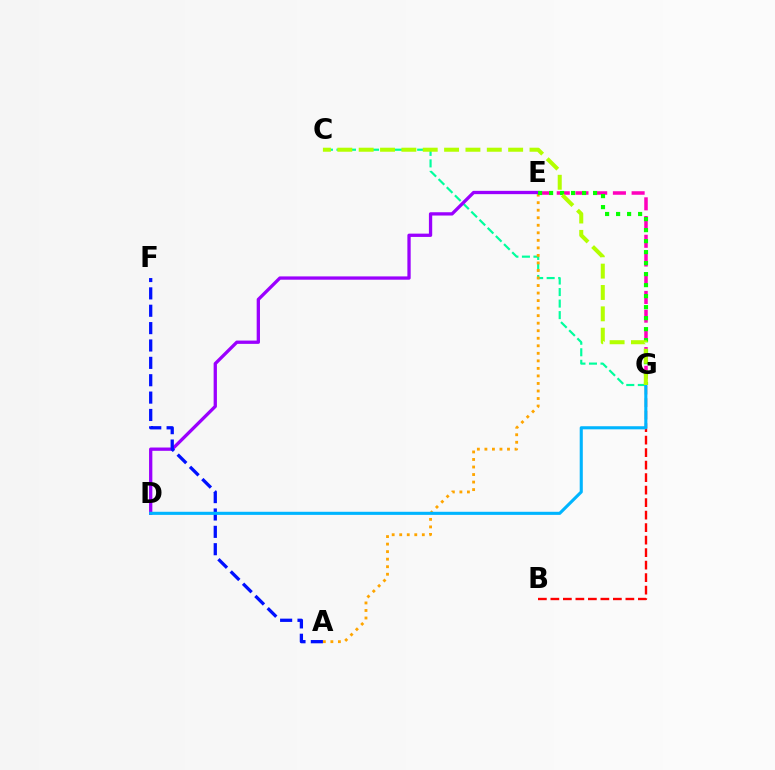{('B', 'G'): [{'color': '#ff0000', 'line_style': 'dashed', 'thickness': 1.7}], ('E', 'G'): [{'color': '#ff00bd', 'line_style': 'dashed', 'thickness': 2.54}, {'color': '#08ff00', 'line_style': 'dotted', 'thickness': 2.99}], ('C', 'G'): [{'color': '#00ff9d', 'line_style': 'dashed', 'thickness': 1.57}, {'color': '#b3ff00', 'line_style': 'dashed', 'thickness': 2.9}], ('A', 'E'): [{'color': '#ffa500', 'line_style': 'dotted', 'thickness': 2.05}], ('D', 'E'): [{'color': '#9b00ff', 'line_style': 'solid', 'thickness': 2.37}], ('A', 'F'): [{'color': '#0010ff', 'line_style': 'dashed', 'thickness': 2.36}], ('D', 'G'): [{'color': '#00b5ff', 'line_style': 'solid', 'thickness': 2.23}]}